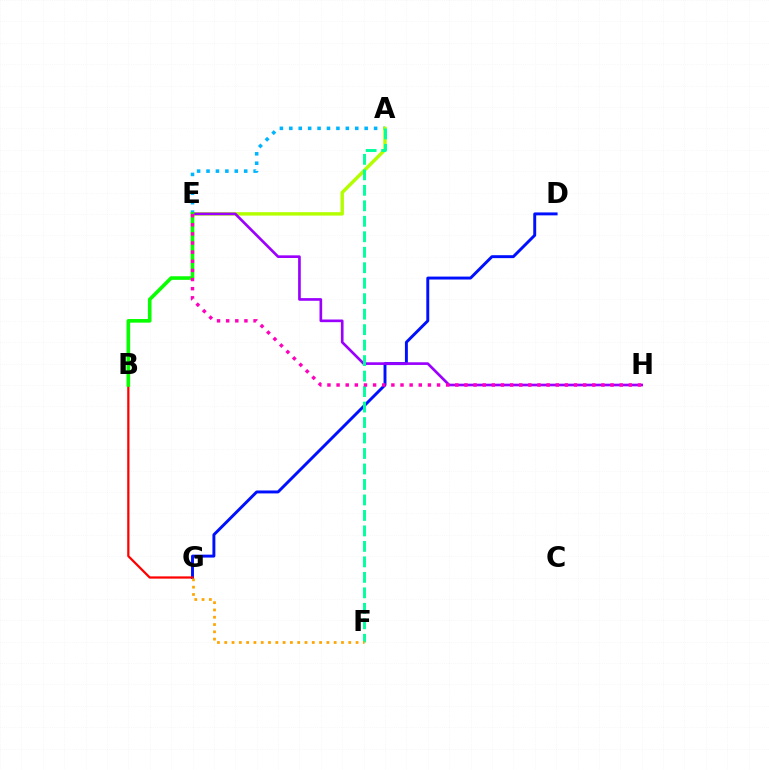{('A', 'E'): [{'color': '#00b5ff', 'line_style': 'dotted', 'thickness': 2.56}, {'color': '#b3ff00', 'line_style': 'solid', 'thickness': 2.46}], ('D', 'G'): [{'color': '#0010ff', 'line_style': 'solid', 'thickness': 2.11}], ('E', 'H'): [{'color': '#9b00ff', 'line_style': 'solid', 'thickness': 1.91}, {'color': '#ff00bd', 'line_style': 'dotted', 'thickness': 2.48}], ('B', 'G'): [{'color': '#ff0000', 'line_style': 'solid', 'thickness': 1.61}], ('A', 'F'): [{'color': '#00ff9d', 'line_style': 'dashed', 'thickness': 2.1}], ('F', 'G'): [{'color': '#ffa500', 'line_style': 'dotted', 'thickness': 1.98}], ('B', 'E'): [{'color': '#08ff00', 'line_style': 'solid', 'thickness': 2.6}]}